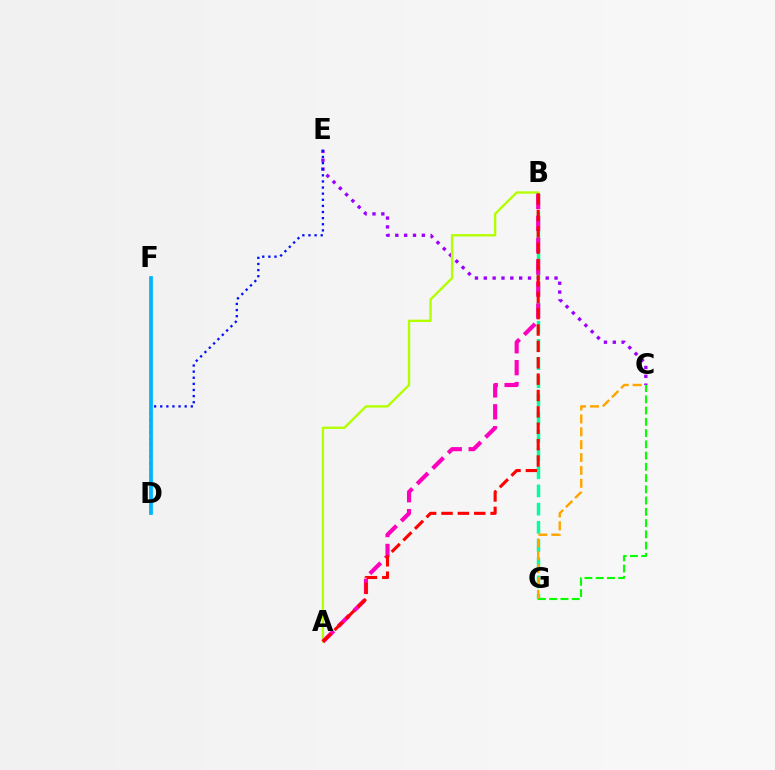{('C', 'E'): [{'color': '#9b00ff', 'line_style': 'dotted', 'thickness': 2.4}], ('D', 'E'): [{'color': '#0010ff', 'line_style': 'dotted', 'thickness': 1.66}], ('B', 'G'): [{'color': '#00ff9d', 'line_style': 'dashed', 'thickness': 2.47}], ('A', 'B'): [{'color': '#b3ff00', 'line_style': 'solid', 'thickness': 1.7}, {'color': '#ff00bd', 'line_style': 'dashed', 'thickness': 2.97}, {'color': '#ff0000', 'line_style': 'dashed', 'thickness': 2.22}], ('C', 'G'): [{'color': '#08ff00', 'line_style': 'dashed', 'thickness': 1.53}, {'color': '#ffa500', 'line_style': 'dashed', 'thickness': 1.75}], ('D', 'F'): [{'color': '#00b5ff', 'line_style': 'solid', 'thickness': 2.68}]}